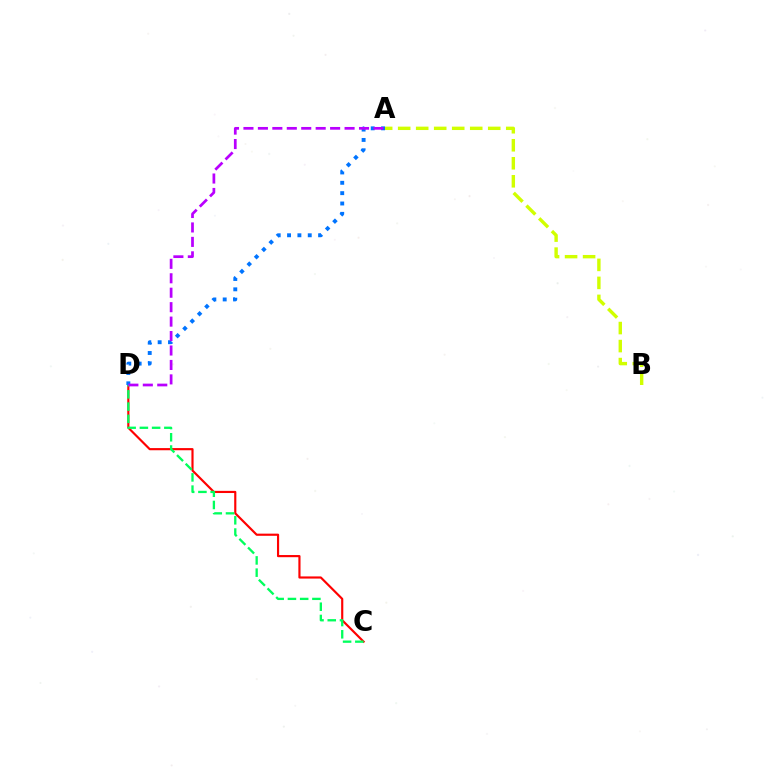{('C', 'D'): [{'color': '#ff0000', 'line_style': 'solid', 'thickness': 1.55}, {'color': '#00ff5c', 'line_style': 'dashed', 'thickness': 1.66}], ('A', 'D'): [{'color': '#0074ff', 'line_style': 'dotted', 'thickness': 2.81}, {'color': '#b900ff', 'line_style': 'dashed', 'thickness': 1.96}], ('A', 'B'): [{'color': '#d1ff00', 'line_style': 'dashed', 'thickness': 2.45}]}